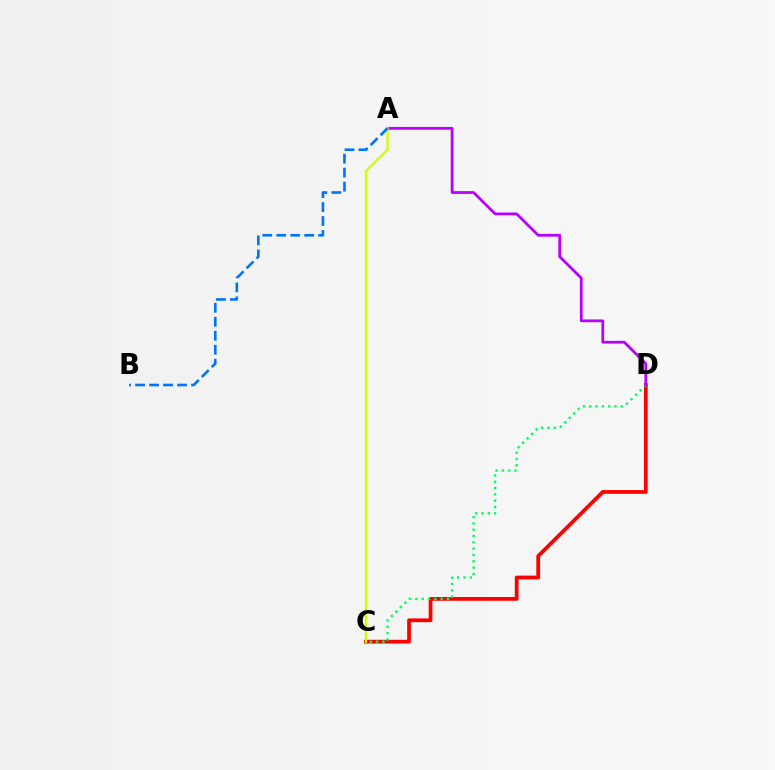{('C', 'D'): [{'color': '#ff0000', 'line_style': 'solid', 'thickness': 2.7}, {'color': '#00ff5c', 'line_style': 'dotted', 'thickness': 1.72}], ('A', 'D'): [{'color': '#b900ff', 'line_style': 'solid', 'thickness': 1.99}], ('A', 'C'): [{'color': '#d1ff00', 'line_style': 'solid', 'thickness': 1.66}], ('A', 'B'): [{'color': '#0074ff', 'line_style': 'dashed', 'thickness': 1.9}]}